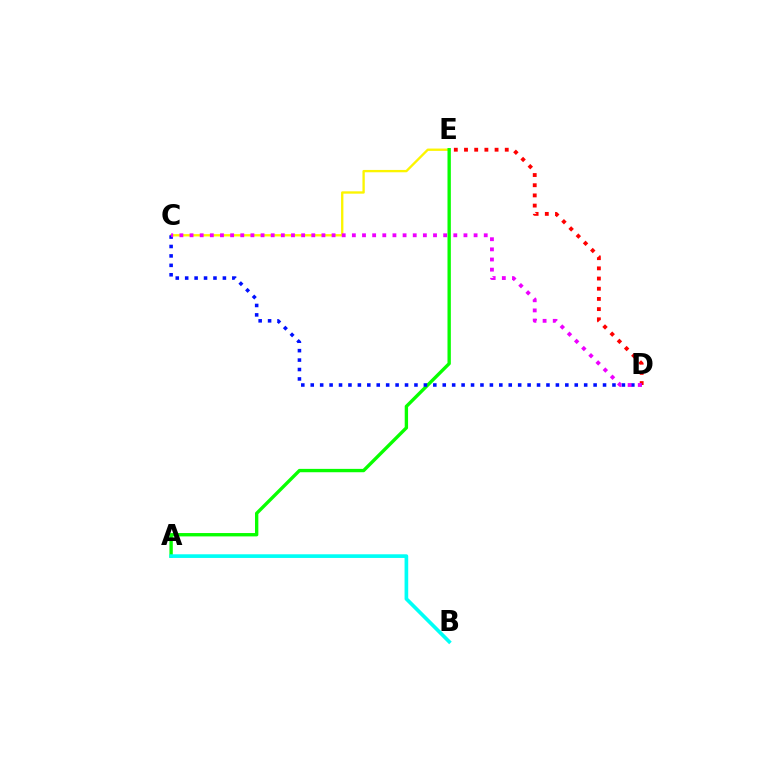{('C', 'E'): [{'color': '#fcf500', 'line_style': 'solid', 'thickness': 1.68}], ('A', 'E'): [{'color': '#08ff00', 'line_style': 'solid', 'thickness': 2.42}], ('A', 'B'): [{'color': '#00fff6', 'line_style': 'solid', 'thickness': 2.64}], ('D', 'E'): [{'color': '#ff0000', 'line_style': 'dotted', 'thickness': 2.77}], ('C', 'D'): [{'color': '#0010ff', 'line_style': 'dotted', 'thickness': 2.56}, {'color': '#ee00ff', 'line_style': 'dotted', 'thickness': 2.76}]}